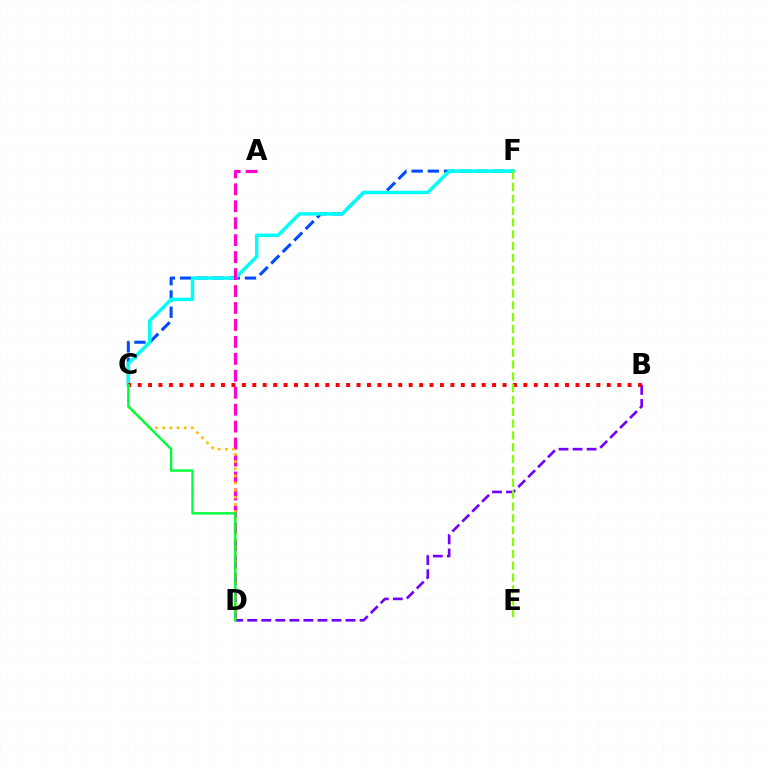{('C', 'F'): [{'color': '#004bff', 'line_style': 'dashed', 'thickness': 2.2}, {'color': '#00fff6', 'line_style': 'solid', 'thickness': 2.49}], ('B', 'D'): [{'color': '#7200ff', 'line_style': 'dashed', 'thickness': 1.91}], ('A', 'D'): [{'color': '#ff00cf', 'line_style': 'dashed', 'thickness': 2.3}], ('B', 'C'): [{'color': '#ff0000', 'line_style': 'dotted', 'thickness': 2.83}], ('C', 'D'): [{'color': '#ffbd00', 'line_style': 'dotted', 'thickness': 1.94}, {'color': '#00ff39', 'line_style': 'solid', 'thickness': 1.74}], ('E', 'F'): [{'color': '#84ff00', 'line_style': 'dashed', 'thickness': 1.61}]}